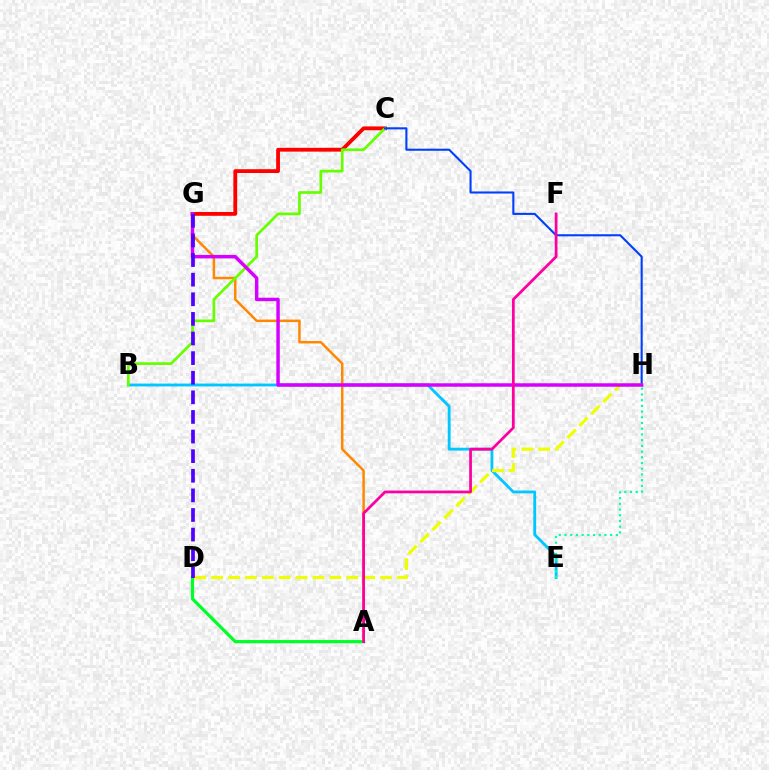{('B', 'E'): [{'color': '#00c7ff', 'line_style': 'solid', 'thickness': 2.05}], ('A', 'G'): [{'color': '#ff8800', 'line_style': 'solid', 'thickness': 1.79}], ('C', 'G'): [{'color': '#ff0000', 'line_style': 'solid', 'thickness': 2.74}], ('A', 'D'): [{'color': '#00ff27', 'line_style': 'solid', 'thickness': 2.32}], ('B', 'C'): [{'color': '#66ff00', 'line_style': 'solid', 'thickness': 1.95}], ('C', 'H'): [{'color': '#003fff', 'line_style': 'solid', 'thickness': 1.5}], ('E', 'H'): [{'color': '#00ffaf', 'line_style': 'dotted', 'thickness': 1.55}], ('D', 'H'): [{'color': '#eeff00', 'line_style': 'dashed', 'thickness': 2.29}], ('G', 'H'): [{'color': '#d600ff', 'line_style': 'solid', 'thickness': 2.49}], ('A', 'F'): [{'color': '#ff00a0', 'line_style': 'solid', 'thickness': 1.98}], ('D', 'G'): [{'color': '#4f00ff', 'line_style': 'dashed', 'thickness': 2.66}]}